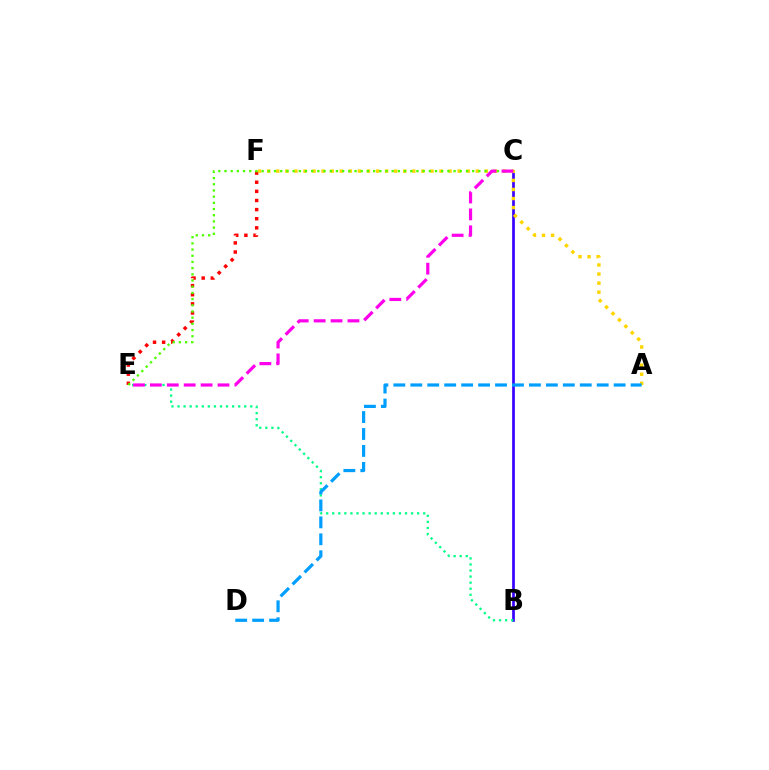{('E', 'F'): [{'color': '#ff0000', 'line_style': 'dotted', 'thickness': 2.48}], ('B', 'C'): [{'color': '#3700ff', 'line_style': 'solid', 'thickness': 1.94}], ('A', 'F'): [{'color': '#ffd500', 'line_style': 'dotted', 'thickness': 2.46}], ('C', 'E'): [{'color': '#4fff00', 'line_style': 'dotted', 'thickness': 1.68}, {'color': '#ff00ed', 'line_style': 'dashed', 'thickness': 2.3}], ('B', 'E'): [{'color': '#00ff86', 'line_style': 'dotted', 'thickness': 1.65}], ('A', 'D'): [{'color': '#009eff', 'line_style': 'dashed', 'thickness': 2.3}]}